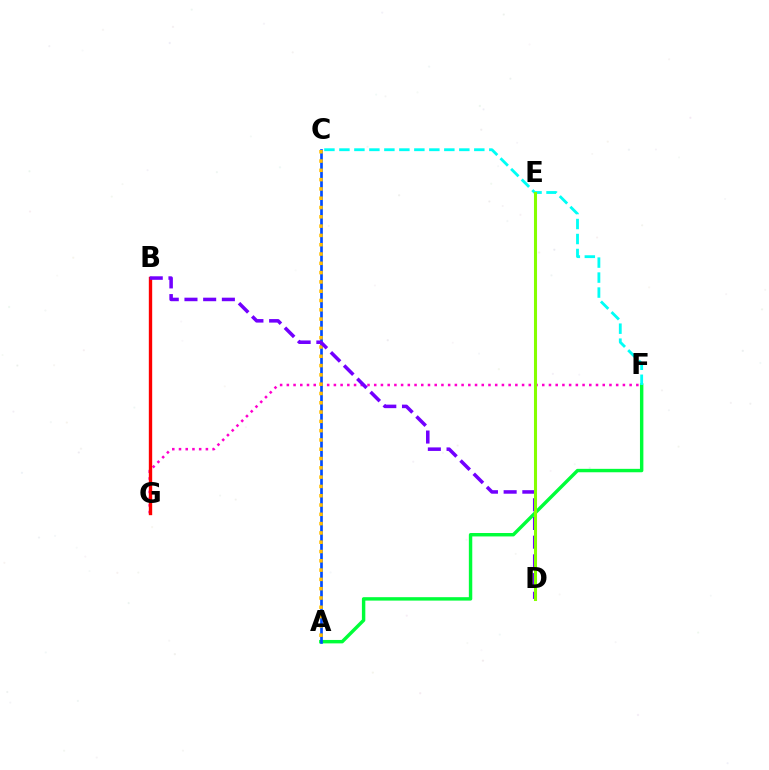{('F', 'G'): [{'color': '#ff00cf', 'line_style': 'dotted', 'thickness': 1.83}], ('A', 'F'): [{'color': '#00ff39', 'line_style': 'solid', 'thickness': 2.46}], ('C', 'F'): [{'color': '#00fff6', 'line_style': 'dashed', 'thickness': 2.04}], ('B', 'G'): [{'color': '#ff0000', 'line_style': 'solid', 'thickness': 2.42}], ('A', 'C'): [{'color': '#004bff', 'line_style': 'solid', 'thickness': 1.92}, {'color': '#ffbd00', 'line_style': 'dotted', 'thickness': 2.53}], ('B', 'D'): [{'color': '#7200ff', 'line_style': 'dashed', 'thickness': 2.54}], ('D', 'E'): [{'color': '#84ff00', 'line_style': 'solid', 'thickness': 2.2}]}